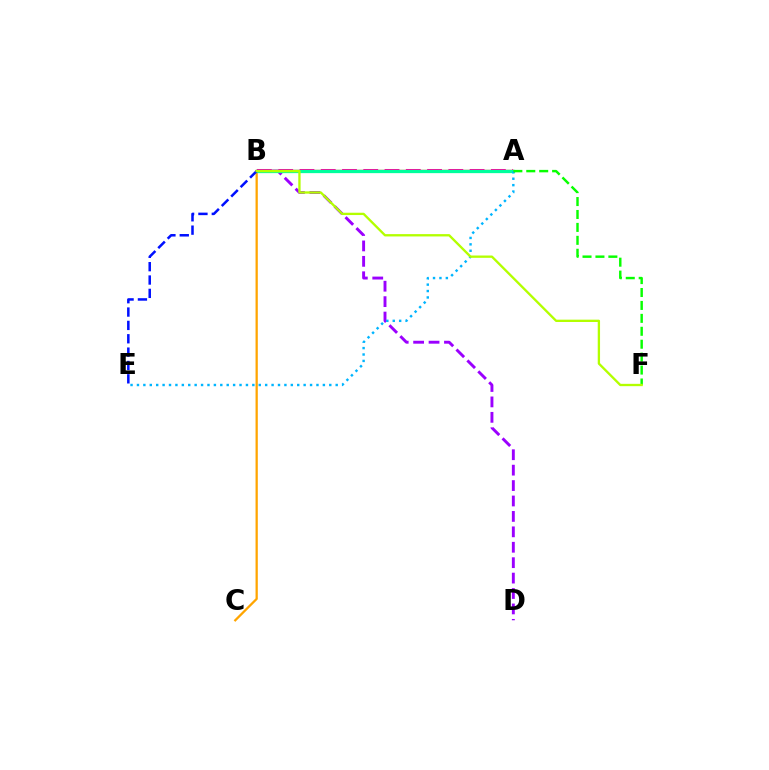{('B', 'D'): [{'color': '#9b00ff', 'line_style': 'dashed', 'thickness': 2.09}], ('A', 'B'): [{'color': '#ff00bd', 'line_style': 'dashed', 'thickness': 2.89}, {'color': '#ff0000', 'line_style': 'solid', 'thickness': 1.68}, {'color': '#00ff9d', 'line_style': 'solid', 'thickness': 2.34}], ('B', 'C'): [{'color': '#ffa500', 'line_style': 'solid', 'thickness': 1.64}], ('A', 'E'): [{'color': '#00b5ff', 'line_style': 'dotted', 'thickness': 1.74}], ('B', 'E'): [{'color': '#0010ff', 'line_style': 'dashed', 'thickness': 1.81}], ('A', 'F'): [{'color': '#08ff00', 'line_style': 'dashed', 'thickness': 1.76}], ('B', 'F'): [{'color': '#b3ff00', 'line_style': 'solid', 'thickness': 1.67}]}